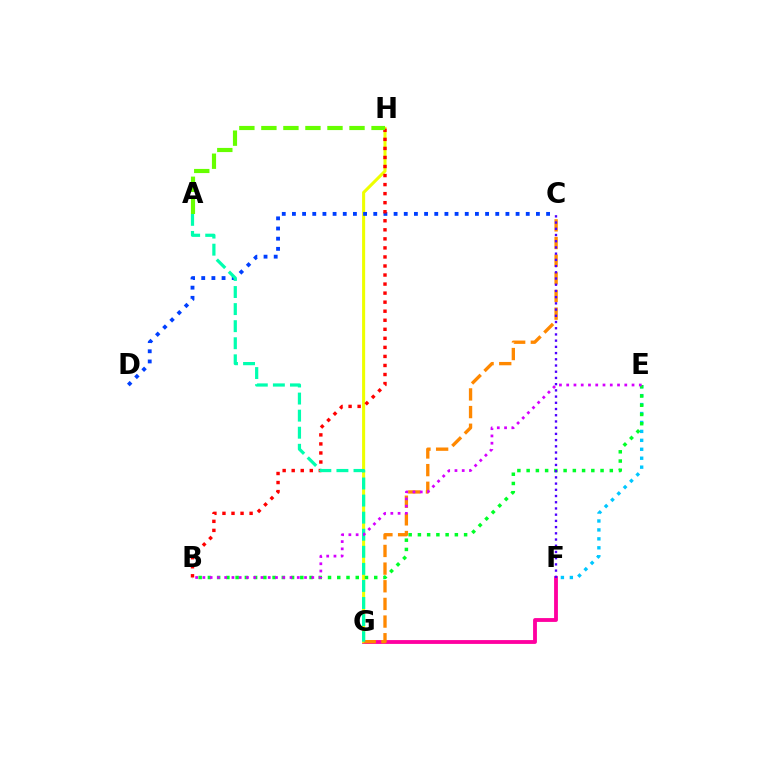{('F', 'G'): [{'color': '#ff00a0', 'line_style': 'solid', 'thickness': 2.76}], ('E', 'F'): [{'color': '#00c7ff', 'line_style': 'dotted', 'thickness': 2.43}], ('G', 'H'): [{'color': '#eeff00', 'line_style': 'solid', 'thickness': 2.21}], ('B', 'E'): [{'color': '#00ff27', 'line_style': 'dotted', 'thickness': 2.51}, {'color': '#d600ff', 'line_style': 'dotted', 'thickness': 1.97}], ('C', 'G'): [{'color': '#ff8800', 'line_style': 'dashed', 'thickness': 2.4}], ('C', 'D'): [{'color': '#003fff', 'line_style': 'dotted', 'thickness': 2.76}], ('B', 'H'): [{'color': '#ff0000', 'line_style': 'dotted', 'thickness': 2.46}], ('A', 'G'): [{'color': '#00ffaf', 'line_style': 'dashed', 'thickness': 2.32}], ('A', 'H'): [{'color': '#66ff00', 'line_style': 'dashed', 'thickness': 2.99}], ('C', 'F'): [{'color': '#4f00ff', 'line_style': 'dotted', 'thickness': 1.69}]}